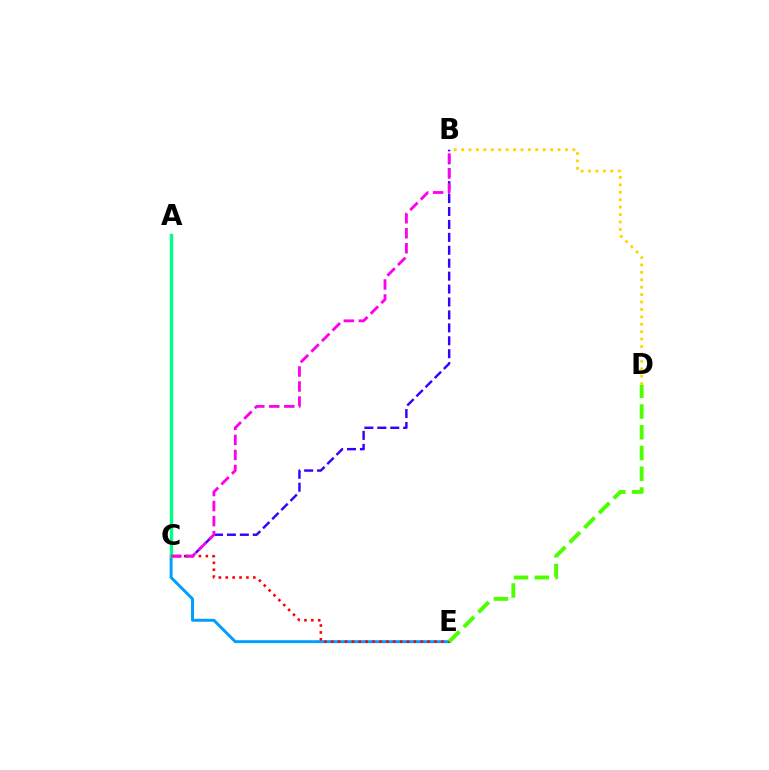{('C', 'E'): [{'color': '#009eff', 'line_style': 'solid', 'thickness': 2.11}, {'color': '#ff0000', 'line_style': 'dotted', 'thickness': 1.87}], ('B', 'C'): [{'color': '#3700ff', 'line_style': 'dashed', 'thickness': 1.76}, {'color': '#ff00ed', 'line_style': 'dashed', 'thickness': 2.04}], ('B', 'D'): [{'color': '#ffd500', 'line_style': 'dotted', 'thickness': 2.01}], ('A', 'C'): [{'color': '#00ff86', 'line_style': 'solid', 'thickness': 2.43}], ('D', 'E'): [{'color': '#4fff00', 'line_style': 'dashed', 'thickness': 2.82}]}